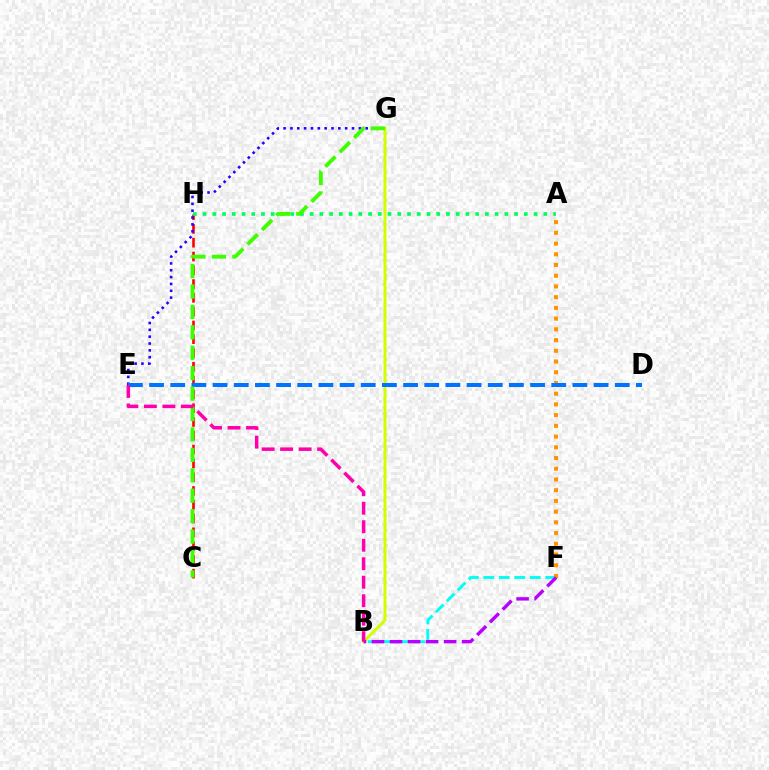{('C', 'H'): [{'color': '#ff0000', 'line_style': 'dashed', 'thickness': 1.87}], ('B', 'F'): [{'color': '#00fff6', 'line_style': 'dashed', 'thickness': 2.1}, {'color': '#b900ff', 'line_style': 'dashed', 'thickness': 2.45}], ('A', 'F'): [{'color': '#ff9400', 'line_style': 'dotted', 'thickness': 2.91}], ('B', 'G'): [{'color': '#d1ff00', 'line_style': 'solid', 'thickness': 2.14}], ('E', 'G'): [{'color': '#2500ff', 'line_style': 'dotted', 'thickness': 1.86}], ('D', 'E'): [{'color': '#0074ff', 'line_style': 'dashed', 'thickness': 2.88}], ('A', 'H'): [{'color': '#00ff5c', 'line_style': 'dotted', 'thickness': 2.64}], ('C', 'G'): [{'color': '#3dff00', 'line_style': 'dashed', 'thickness': 2.77}], ('B', 'E'): [{'color': '#ff00ac', 'line_style': 'dashed', 'thickness': 2.51}]}